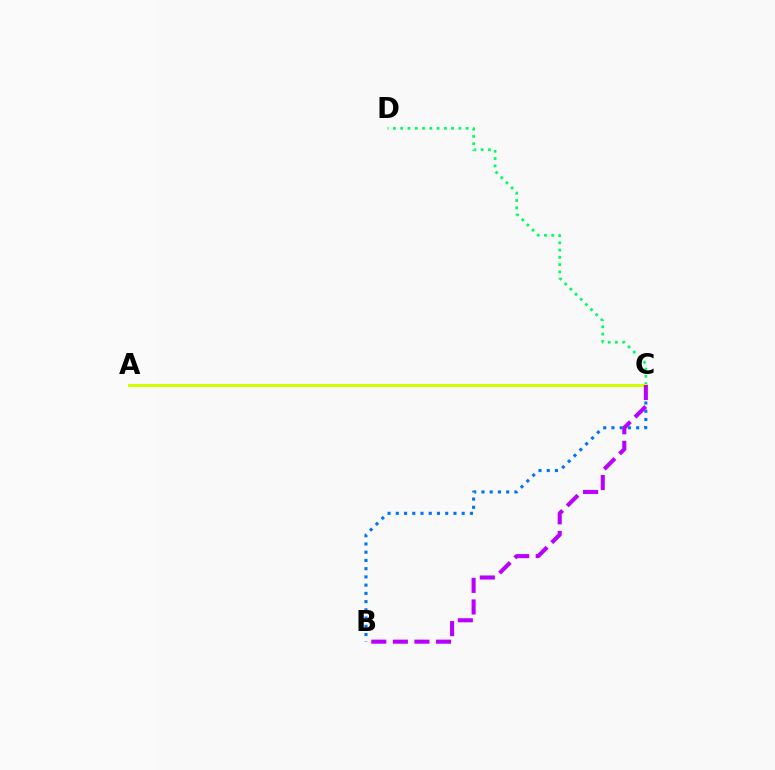{('A', 'C'): [{'color': '#ff0000', 'line_style': 'dotted', 'thickness': 2.08}, {'color': '#d1ff00', 'line_style': 'solid', 'thickness': 2.16}], ('B', 'C'): [{'color': '#0074ff', 'line_style': 'dotted', 'thickness': 2.24}, {'color': '#b900ff', 'line_style': 'dashed', 'thickness': 2.93}], ('C', 'D'): [{'color': '#00ff5c', 'line_style': 'dotted', 'thickness': 1.98}]}